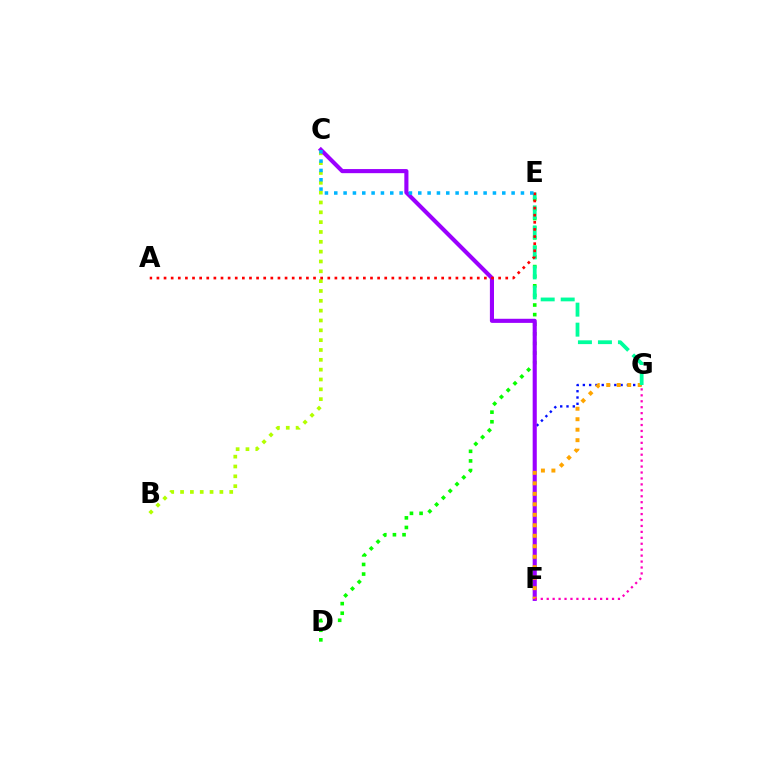{('D', 'E'): [{'color': '#08ff00', 'line_style': 'dotted', 'thickness': 2.61}], ('F', 'G'): [{'color': '#0010ff', 'line_style': 'dotted', 'thickness': 1.71}, {'color': '#ffa500', 'line_style': 'dotted', 'thickness': 2.85}, {'color': '#ff00bd', 'line_style': 'dotted', 'thickness': 1.61}], ('B', 'C'): [{'color': '#b3ff00', 'line_style': 'dotted', 'thickness': 2.67}], ('C', 'F'): [{'color': '#9b00ff', 'line_style': 'solid', 'thickness': 2.96}], ('E', 'G'): [{'color': '#00ff9d', 'line_style': 'dashed', 'thickness': 2.72}], ('A', 'E'): [{'color': '#ff0000', 'line_style': 'dotted', 'thickness': 1.93}], ('C', 'E'): [{'color': '#00b5ff', 'line_style': 'dotted', 'thickness': 2.54}]}